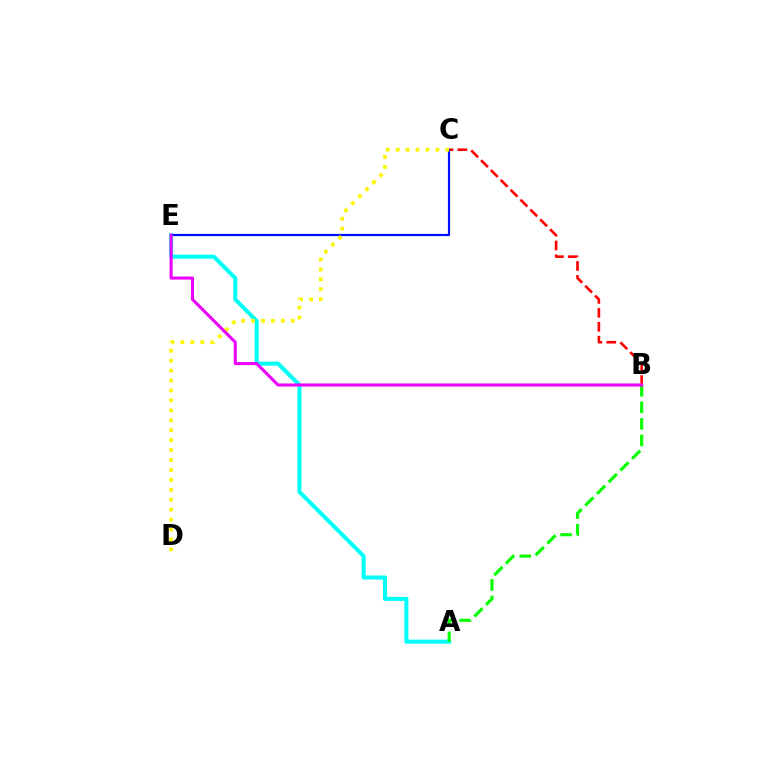{('B', 'C'): [{'color': '#ff0000', 'line_style': 'dashed', 'thickness': 1.89}], ('A', 'E'): [{'color': '#00fff6', 'line_style': 'solid', 'thickness': 2.91}], ('C', 'E'): [{'color': '#0010ff', 'line_style': 'solid', 'thickness': 1.58}], ('C', 'D'): [{'color': '#fcf500', 'line_style': 'dotted', 'thickness': 2.7}], ('A', 'B'): [{'color': '#08ff00', 'line_style': 'dashed', 'thickness': 2.25}], ('B', 'E'): [{'color': '#ee00ff', 'line_style': 'solid', 'thickness': 2.2}]}